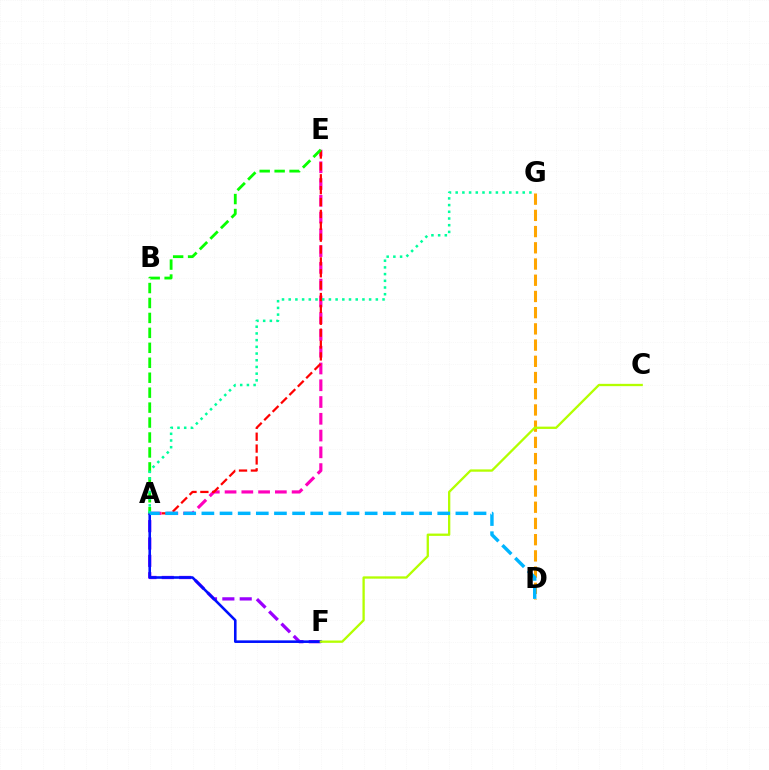{('A', 'F'): [{'color': '#9b00ff', 'line_style': 'dashed', 'thickness': 2.36}, {'color': '#0010ff', 'line_style': 'solid', 'thickness': 1.87}], ('A', 'E'): [{'color': '#ff00bd', 'line_style': 'dashed', 'thickness': 2.28}, {'color': '#ff0000', 'line_style': 'dashed', 'thickness': 1.61}, {'color': '#08ff00', 'line_style': 'dashed', 'thickness': 2.03}], ('D', 'G'): [{'color': '#ffa500', 'line_style': 'dashed', 'thickness': 2.2}], ('C', 'F'): [{'color': '#b3ff00', 'line_style': 'solid', 'thickness': 1.66}], ('A', 'G'): [{'color': '#00ff9d', 'line_style': 'dotted', 'thickness': 1.82}], ('A', 'D'): [{'color': '#00b5ff', 'line_style': 'dashed', 'thickness': 2.46}]}